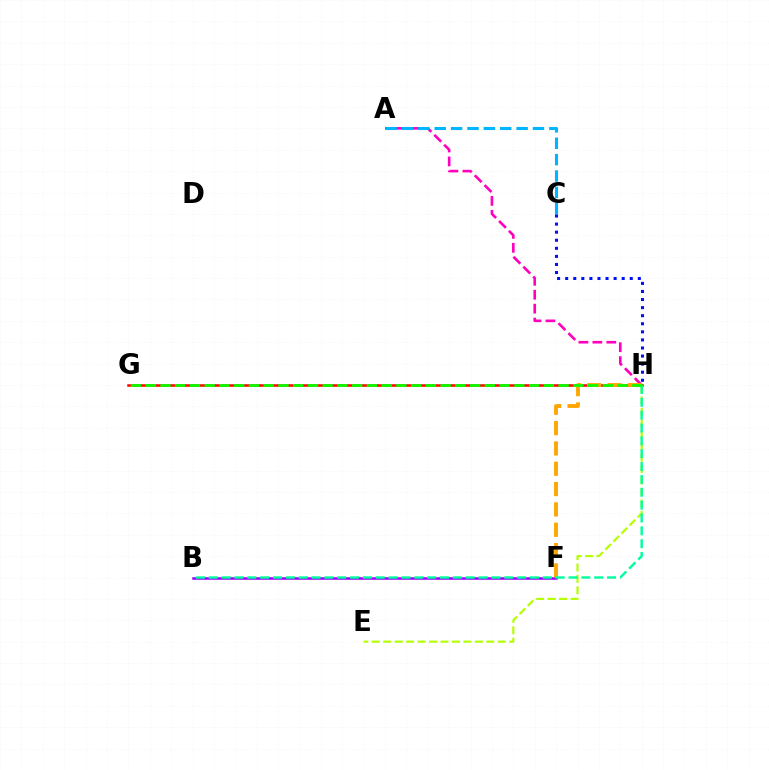{('A', 'H'): [{'color': '#ff00bd', 'line_style': 'dashed', 'thickness': 1.89}], ('B', 'F'): [{'color': '#9b00ff', 'line_style': 'solid', 'thickness': 1.82}], ('A', 'C'): [{'color': '#00b5ff', 'line_style': 'dashed', 'thickness': 2.23}], ('G', 'H'): [{'color': '#ff0000', 'line_style': 'solid', 'thickness': 1.81}, {'color': '#08ff00', 'line_style': 'dashed', 'thickness': 2.0}], ('E', 'H'): [{'color': '#b3ff00', 'line_style': 'dashed', 'thickness': 1.56}], ('C', 'H'): [{'color': '#0010ff', 'line_style': 'dotted', 'thickness': 2.19}], ('F', 'H'): [{'color': '#ffa500', 'line_style': 'dashed', 'thickness': 2.76}], ('B', 'H'): [{'color': '#00ff9d', 'line_style': 'dashed', 'thickness': 1.75}]}